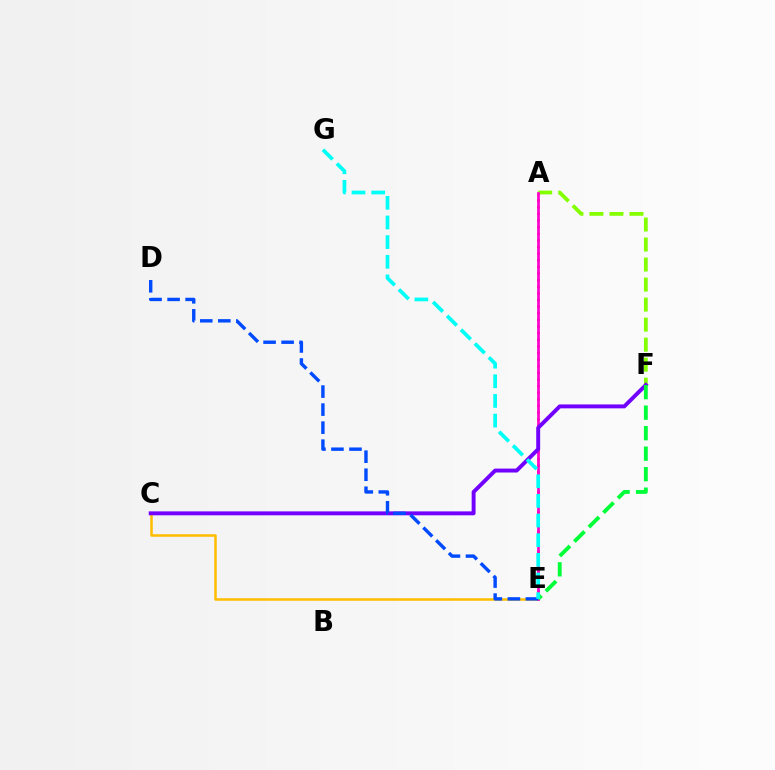{('C', 'E'): [{'color': '#ffbd00', 'line_style': 'solid', 'thickness': 1.82}], ('A', 'E'): [{'color': '#ff0000', 'line_style': 'dotted', 'thickness': 1.8}, {'color': '#ff00cf', 'line_style': 'solid', 'thickness': 1.94}], ('A', 'F'): [{'color': '#84ff00', 'line_style': 'dashed', 'thickness': 2.72}], ('C', 'F'): [{'color': '#7200ff', 'line_style': 'solid', 'thickness': 2.82}], ('D', 'E'): [{'color': '#004bff', 'line_style': 'dashed', 'thickness': 2.45}], ('E', 'F'): [{'color': '#00ff39', 'line_style': 'dashed', 'thickness': 2.79}], ('E', 'G'): [{'color': '#00fff6', 'line_style': 'dashed', 'thickness': 2.67}]}